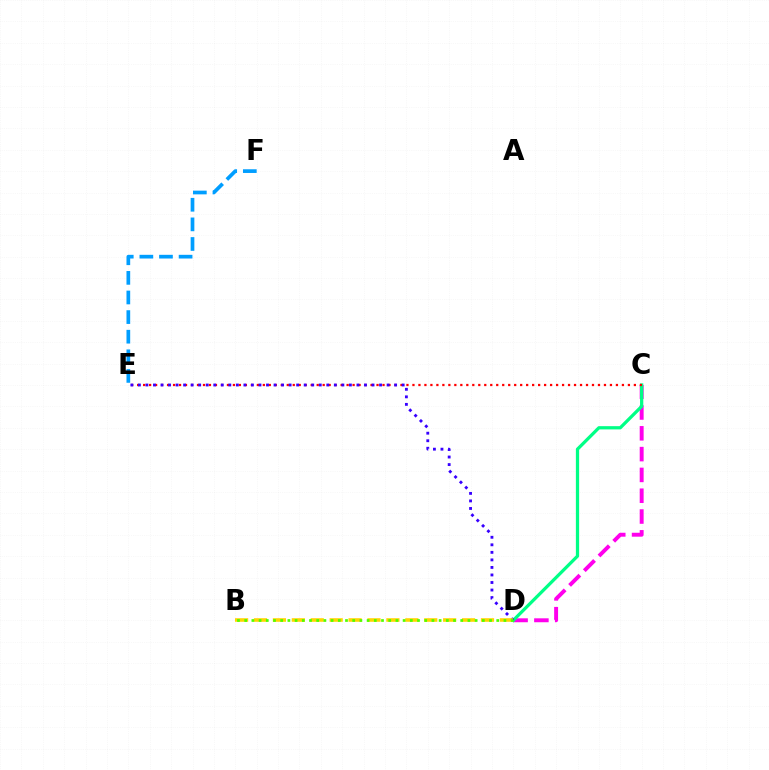{('C', 'D'): [{'color': '#ff00ed', 'line_style': 'dashed', 'thickness': 2.83}, {'color': '#00ff86', 'line_style': 'solid', 'thickness': 2.34}], ('C', 'E'): [{'color': '#ff0000', 'line_style': 'dotted', 'thickness': 1.63}], ('D', 'E'): [{'color': '#3700ff', 'line_style': 'dotted', 'thickness': 2.05}], ('E', 'F'): [{'color': '#009eff', 'line_style': 'dashed', 'thickness': 2.66}], ('B', 'D'): [{'color': '#ffd500', 'line_style': 'dashed', 'thickness': 2.57}, {'color': '#4fff00', 'line_style': 'dotted', 'thickness': 1.96}]}